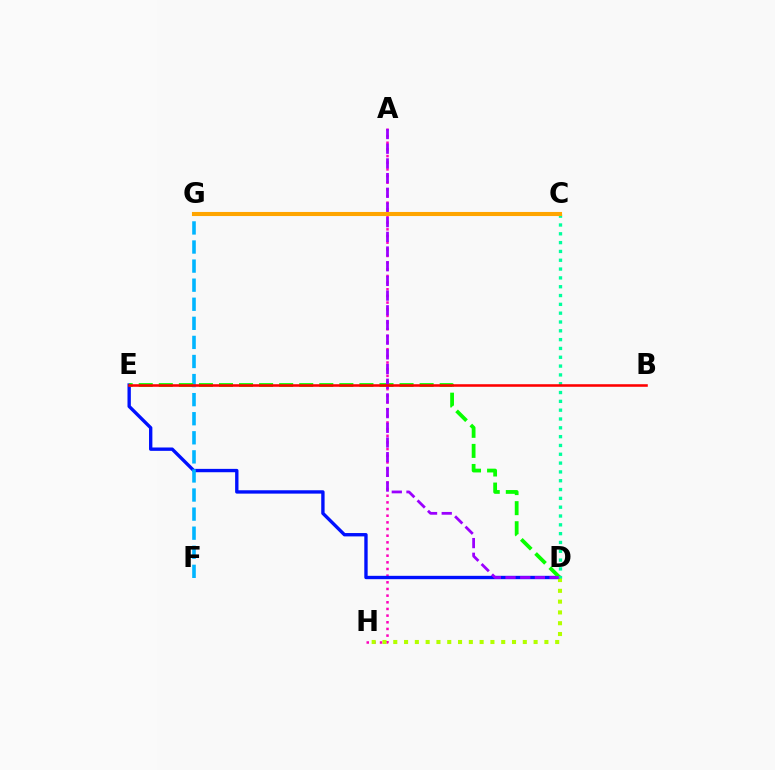{('A', 'H'): [{'color': '#ff00bd', 'line_style': 'dotted', 'thickness': 1.81}], ('D', 'E'): [{'color': '#0010ff', 'line_style': 'solid', 'thickness': 2.42}, {'color': '#08ff00', 'line_style': 'dashed', 'thickness': 2.73}], ('F', 'G'): [{'color': '#00b5ff', 'line_style': 'dashed', 'thickness': 2.59}], ('D', 'H'): [{'color': '#b3ff00', 'line_style': 'dotted', 'thickness': 2.93}], ('A', 'D'): [{'color': '#9b00ff', 'line_style': 'dashed', 'thickness': 2.0}], ('C', 'D'): [{'color': '#00ff9d', 'line_style': 'dotted', 'thickness': 2.4}], ('B', 'E'): [{'color': '#ff0000', 'line_style': 'solid', 'thickness': 1.85}], ('C', 'G'): [{'color': '#ffa500', 'line_style': 'solid', 'thickness': 2.95}]}